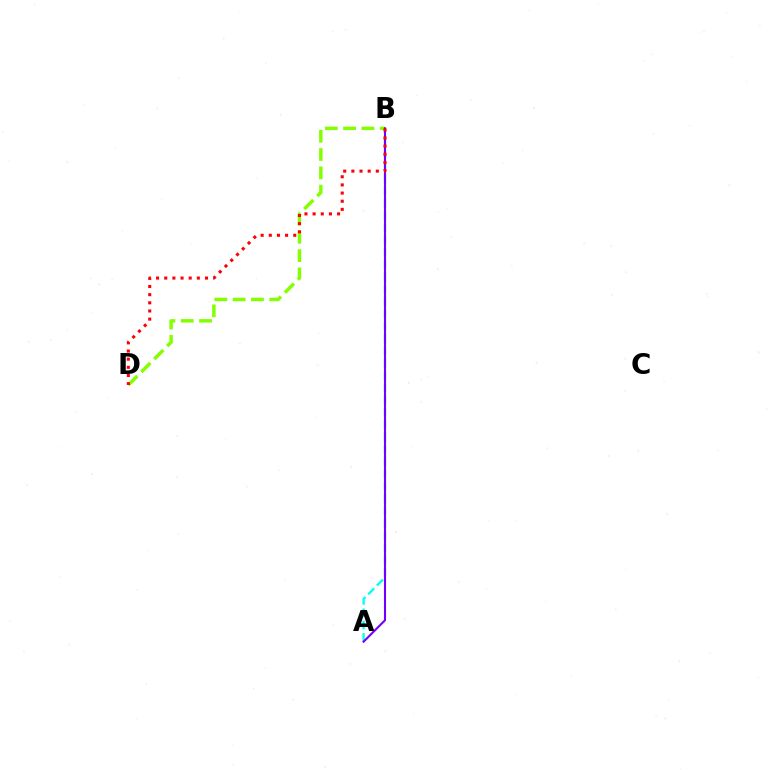{('A', 'B'): [{'color': '#00fff6', 'line_style': 'dashed', 'thickness': 1.67}, {'color': '#7200ff', 'line_style': 'solid', 'thickness': 1.51}], ('B', 'D'): [{'color': '#84ff00', 'line_style': 'dashed', 'thickness': 2.49}, {'color': '#ff0000', 'line_style': 'dotted', 'thickness': 2.21}]}